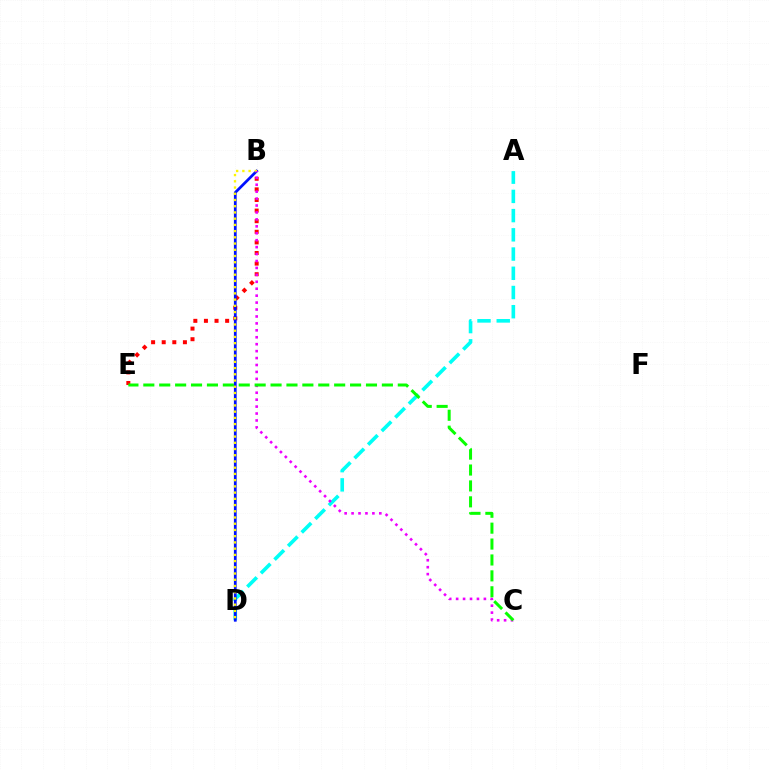{('B', 'E'): [{'color': '#ff0000', 'line_style': 'dotted', 'thickness': 2.88}], ('A', 'D'): [{'color': '#00fff6', 'line_style': 'dashed', 'thickness': 2.61}], ('B', 'D'): [{'color': '#0010ff', 'line_style': 'solid', 'thickness': 1.98}, {'color': '#fcf500', 'line_style': 'dotted', 'thickness': 1.69}], ('B', 'C'): [{'color': '#ee00ff', 'line_style': 'dotted', 'thickness': 1.88}], ('C', 'E'): [{'color': '#08ff00', 'line_style': 'dashed', 'thickness': 2.16}]}